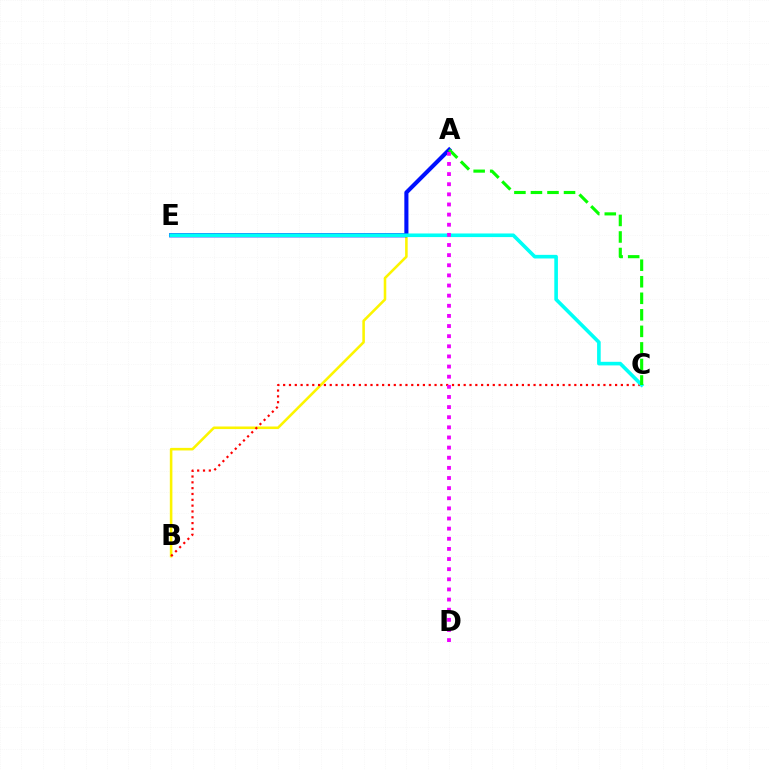{('A', 'B'): [{'color': '#fcf500', 'line_style': 'solid', 'thickness': 1.85}], ('A', 'E'): [{'color': '#0010ff', 'line_style': 'solid', 'thickness': 2.95}], ('B', 'C'): [{'color': '#ff0000', 'line_style': 'dotted', 'thickness': 1.58}], ('C', 'E'): [{'color': '#00fff6', 'line_style': 'solid', 'thickness': 2.6}], ('A', 'C'): [{'color': '#08ff00', 'line_style': 'dashed', 'thickness': 2.25}], ('A', 'D'): [{'color': '#ee00ff', 'line_style': 'dotted', 'thickness': 2.75}]}